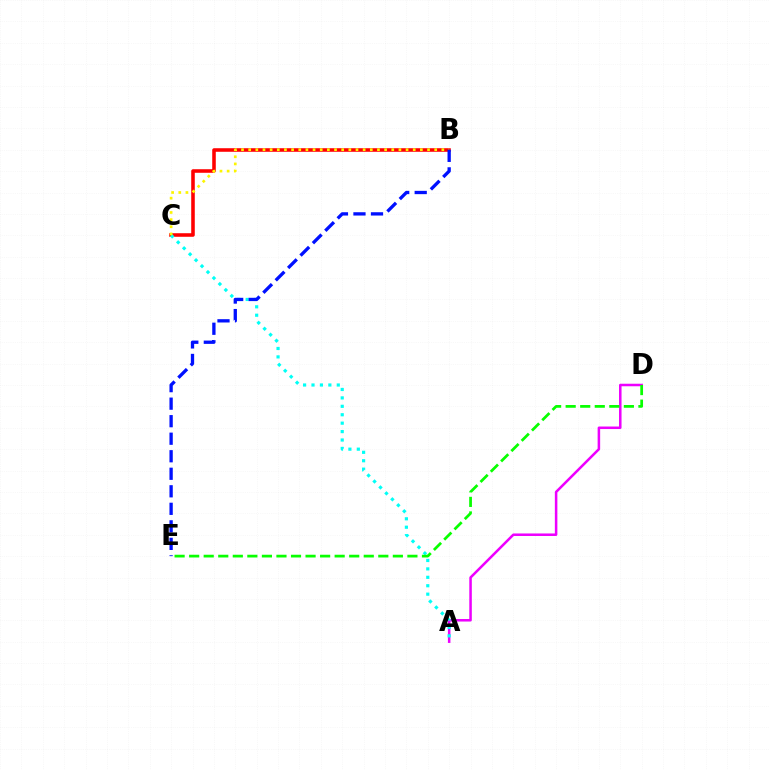{('A', 'D'): [{'color': '#ee00ff', 'line_style': 'solid', 'thickness': 1.82}], ('B', 'C'): [{'color': '#ff0000', 'line_style': 'solid', 'thickness': 2.57}, {'color': '#fcf500', 'line_style': 'dotted', 'thickness': 1.94}], ('A', 'C'): [{'color': '#00fff6', 'line_style': 'dotted', 'thickness': 2.29}], ('B', 'E'): [{'color': '#0010ff', 'line_style': 'dashed', 'thickness': 2.38}], ('D', 'E'): [{'color': '#08ff00', 'line_style': 'dashed', 'thickness': 1.98}]}